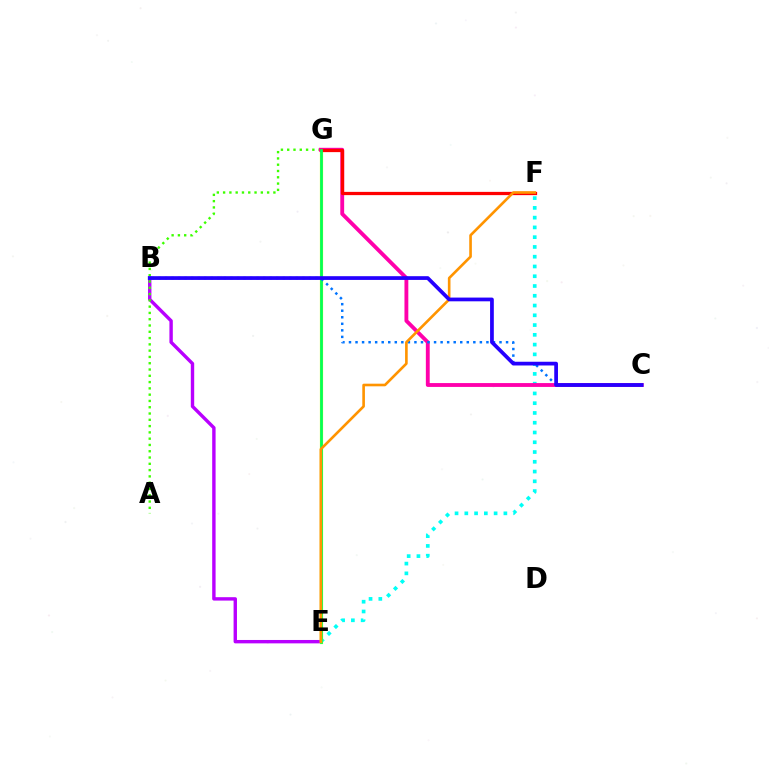{('B', 'E'): [{'color': '#b900ff', 'line_style': 'solid', 'thickness': 2.44}], ('A', 'G'): [{'color': '#3dff00', 'line_style': 'dotted', 'thickness': 1.71}], ('E', 'F'): [{'color': '#00fff6', 'line_style': 'dotted', 'thickness': 2.65}, {'color': '#ff9400', 'line_style': 'solid', 'thickness': 1.89}], ('E', 'G'): [{'color': '#d1ff00', 'line_style': 'solid', 'thickness': 2.29}, {'color': '#00ff5c', 'line_style': 'solid', 'thickness': 1.93}], ('C', 'G'): [{'color': '#ff00ac', 'line_style': 'solid', 'thickness': 2.77}], ('F', 'G'): [{'color': '#ff0000', 'line_style': 'solid', 'thickness': 2.34}], ('B', 'C'): [{'color': '#0074ff', 'line_style': 'dotted', 'thickness': 1.78}, {'color': '#2500ff', 'line_style': 'solid', 'thickness': 2.69}]}